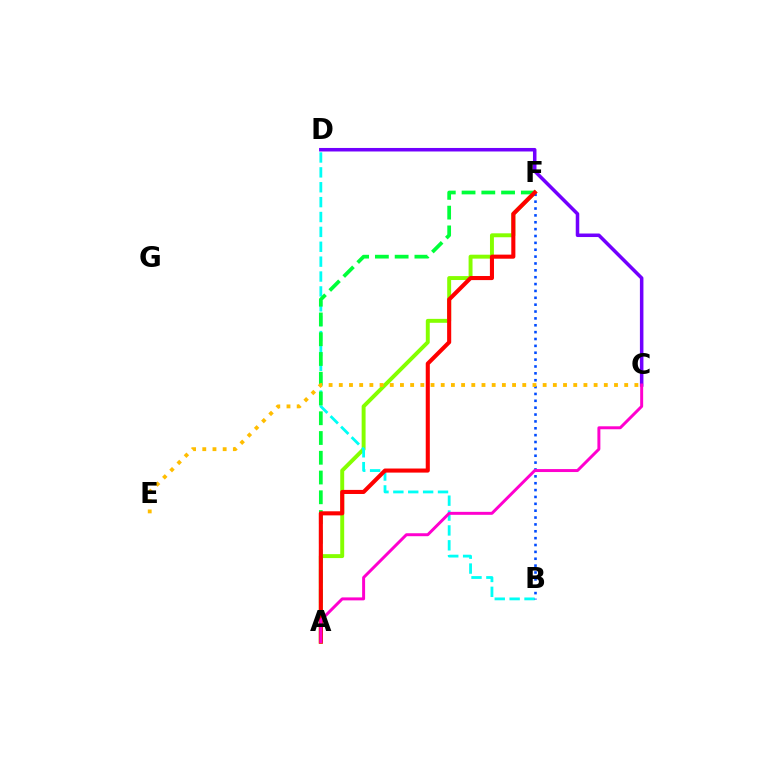{('A', 'F'): [{'color': '#84ff00', 'line_style': 'solid', 'thickness': 2.83}, {'color': '#00ff39', 'line_style': 'dashed', 'thickness': 2.68}, {'color': '#ff0000', 'line_style': 'solid', 'thickness': 2.94}], ('B', 'D'): [{'color': '#00fff6', 'line_style': 'dashed', 'thickness': 2.02}], ('B', 'F'): [{'color': '#004bff', 'line_style': 'dotted', 'thickness': 1.87}], ('C', 'D'): [{'color': '#7200ff', 'line_style': 'solid', 'thickness': 2.54}], ('A', 'C'): [{'color': '#ff00cf', 'line_style': 'solid', 'thickness': 2.13}], ('C', 'E'): [{'color': '#ffbd00', 'line_style': 'dotted', 'thickness': 2.77}]}